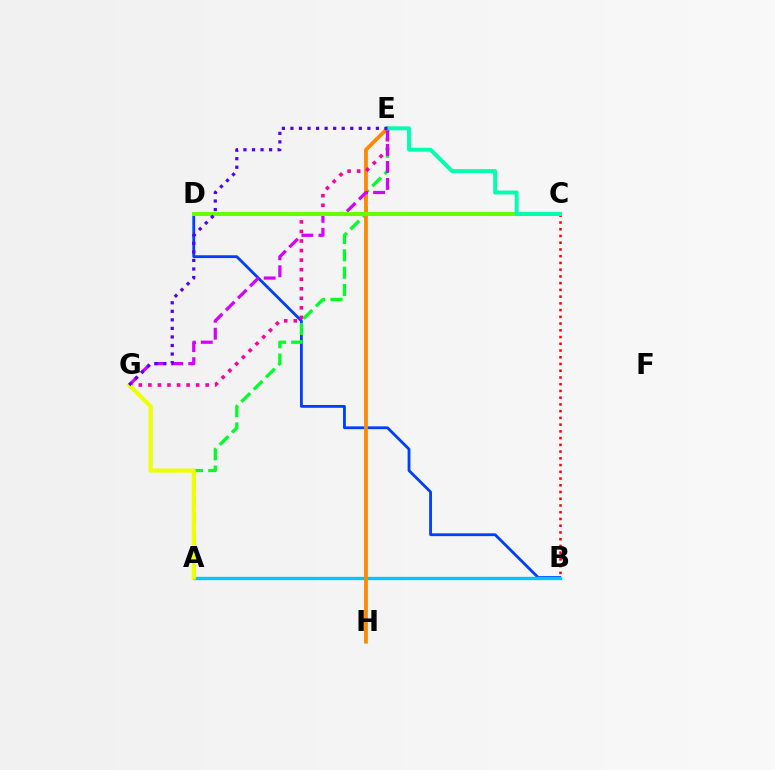{('B', 'D'): [{'color': '#003fff', 'line_style': 'solid', 'thickness': 2.03}], ('A', 'E'): [{'color': '#00ff27', 'line_style': 'dashed', 'thickness': 2.36}], ('B', 'C'): [{'color': '#ff0000', 'line_style': 'dotted', 'thickness': 1.83}], ('A', 'B'): [{'color': '#00c7ff', 'line_style': 'solid', 'thickness': 2.41}], ('E', 'H'): [{'color': '#ff8800', 'line_style': 'solid', 'thickness': 2.71}], ('E', 'G'): [{'color': '#ff00a0', 'line_style': 'dotted', 'thickness': 2.59}, {'color': '#d600ff', 'line_style': 'dashed', 'thickness': 2.31}, {'color': '#4f00ff', 'line_style': 'dotted', 'thickness': 2.32}], ('C', 'D'): [{'color': '#66ff00', 'line_style': 'solid', 'thickness': 2.88}], ('A', 'G'): [{'color': '#eeff00', 'line_style': 'solid', 'thickness': 2.99}], ('C', 'E'): [{'color': '#00ffaf', 'line_style': 'solid', 'thickness': 2.84}]}